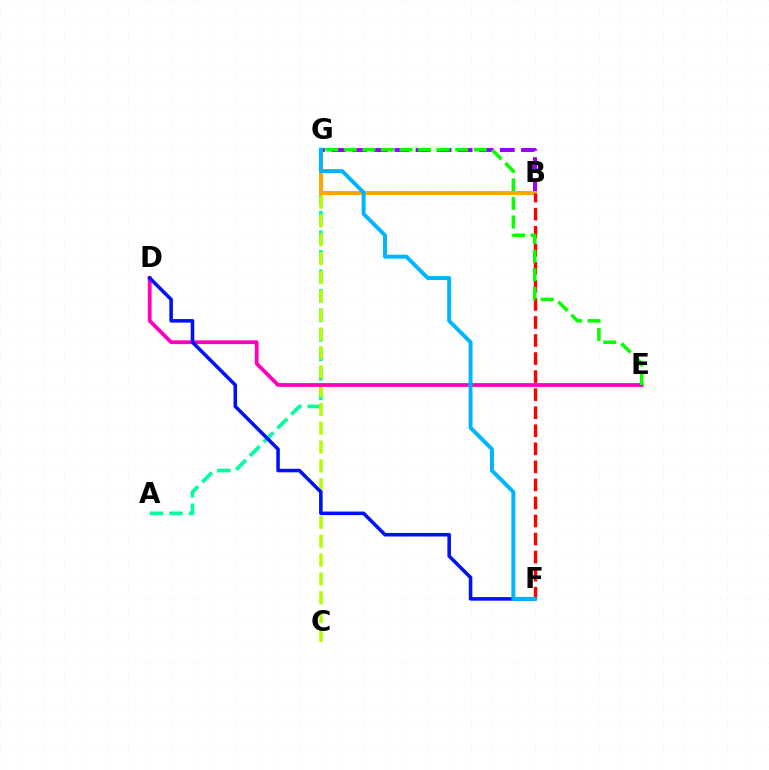{('A', 'G'): [{'color': '#00ff9d', 'line_style': 'dashed', 'thickness': 2.65}], ('C', 'G'): [{'color': '#b3ff00', 'line_style': 'dashed', 'thickness': 2.56}], ('D', 'E'): [{'color': '#ff00bd', 'line_style': 'solid', 'thickness': 2.72}], ('B', 'G'): [{'color': '#9b00ff', 'line_style': 'dashed', 'thickness': 2.87}, {'color': '#ffa500', 'line_style': 'solid', 'thickness': 2.84}], ('D', 'F'): [{'color': '#0010ff', 'line_style': 'solid', 'thickness': 2.56}], ('B', 'F'): [{'color': '#ff0000', 'line_style': 'dashed', 'thickness': 2.45}], ('F', 'G'): [{'color': '#00b5ff', 'line_style': 'solid', 'thickness': 2.83}], ('E', 'G'): [{'color': '#08ff00', 'line_style': 'dashed', 'thickness': 2.52}]}